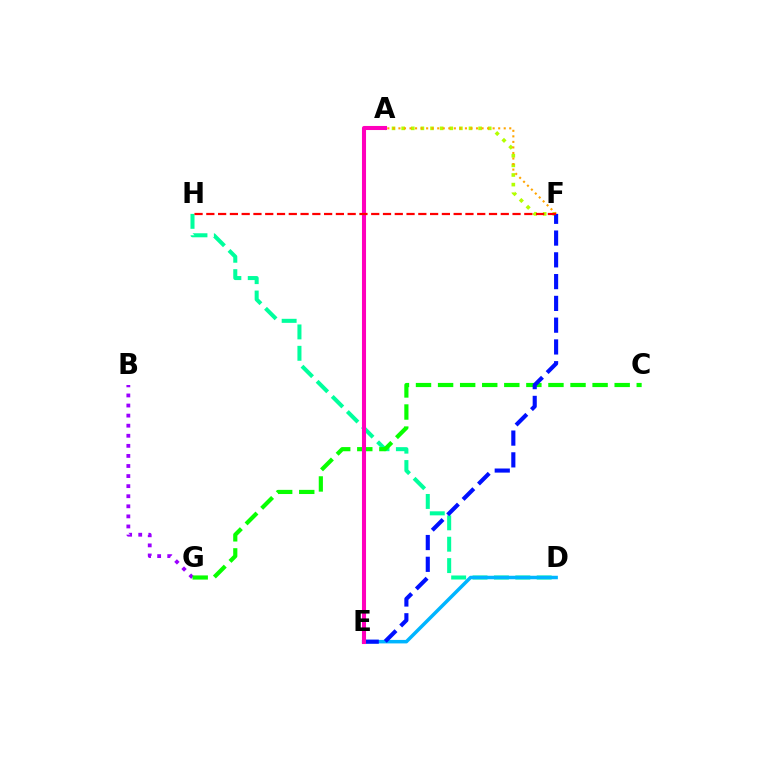{('A', 'F'): [{'color': '#b3ff00', 'line_style': 'dotted', 'thickness': 2.61}, {'color': '#ffa500', 'line_style': 'dotted', 'thickness': 1.51}], ('D', 'H'): [{'color': '#00ff9d', 'line_style': 'dashed', 'thickness': 2.9}], ('B', 'G'): [{'color': '#9b00ff', 'line_style': 'dotted', 'thickness': 2.74}], ('C', 'G'): [{'color': '#08ff00', 'line_style': 'dashed', 'thickness': 3.0}], ('D', 'E'): [{'color': '#00b5ff', 'line_style': 'solid', 'thickness': 2.52}], ('E', 'F'): [{'color': '#0010ff', 'line_style': 'dashed', 'thickness': 2.96}], ('A', 'E'): [{'color': '#ff00bd', 'line_style': 'solid', 'thickness': 2.93}], ('F', 'H'): [{'color': '#ff0000', 'line_style': 'dashed', 'thickness': 1.6}]}